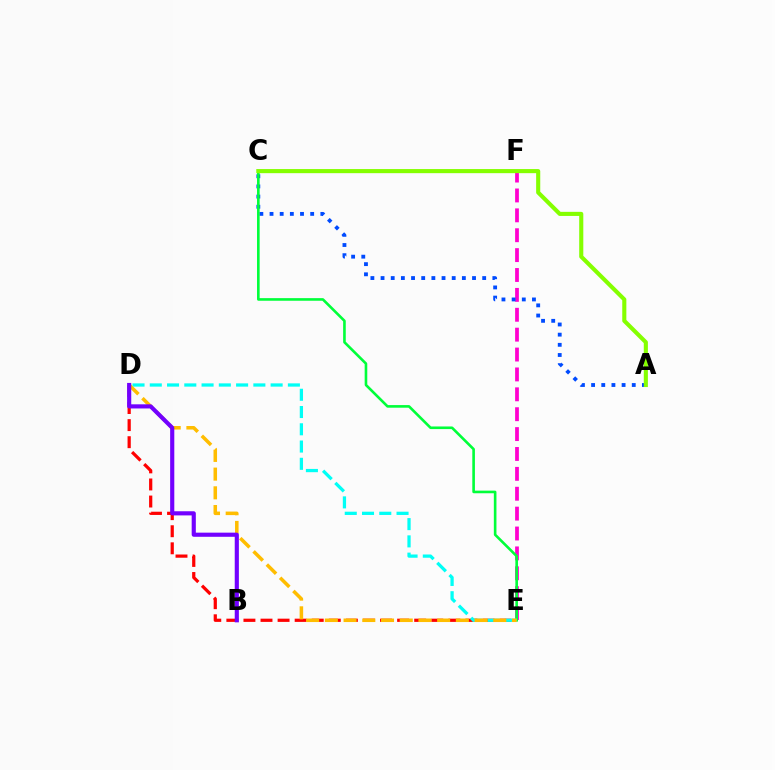{('E', 'F'): [{'color': '#ff00cf', 'line_style': 'dashed', 'thickness': 2.7}], ('A', 'C'): [{'color': '#004bff', 'line_style': 'dotted', 'thickness': 2.76}, {'color': '#84ff00', 'line_style': 'solid', 'thickness': 2.95}], ('D', 'E'): [{'color': '#ff0000', 'line_style': 'dashed', 'thickness': 2.32}, {'color': '#00fff6', 'line_style': 'dashed', 'thickness': 2.35}, {'color': '#ffbd00', 'line_style': 'dashed', 'thickness': 2.54}], ('C', 'E'): [{'color': '#00ff39', 'line_style': 'solid', 'thickness': 1.88}], ('B', 'D'): [{'color': '#7200ff', 'line_style': 'solid', 'thickness': 2.98}]}